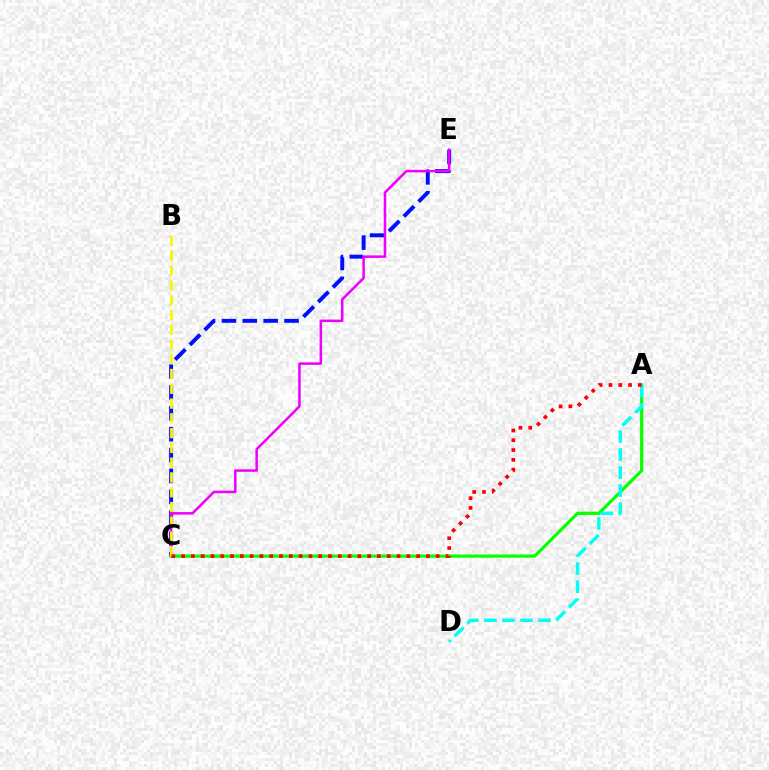{('C', 'E'): [{'color': '#0010ff', 'line_style': 'dashed', 'thickness': 2.84}, {'color': '#ee00ff', 'line_style': 'solid', 'thickness': 1.81}], ('A', 'C'): [{'color': '#08ff00', 'line_style': 'solid', 'thickness': 2.29}, {'color': '#ff0000', 'line_style': 'dotted', 'thickness': 2.66}], ('B', 'C'): [{'color': '#fcf500', 'line_style': 'dashed', 'thickness': 2.01}], ('A', 'D'): [{'color': '#00fff6', 'line_style': 'dashed', 'thickness': 2.45}]}